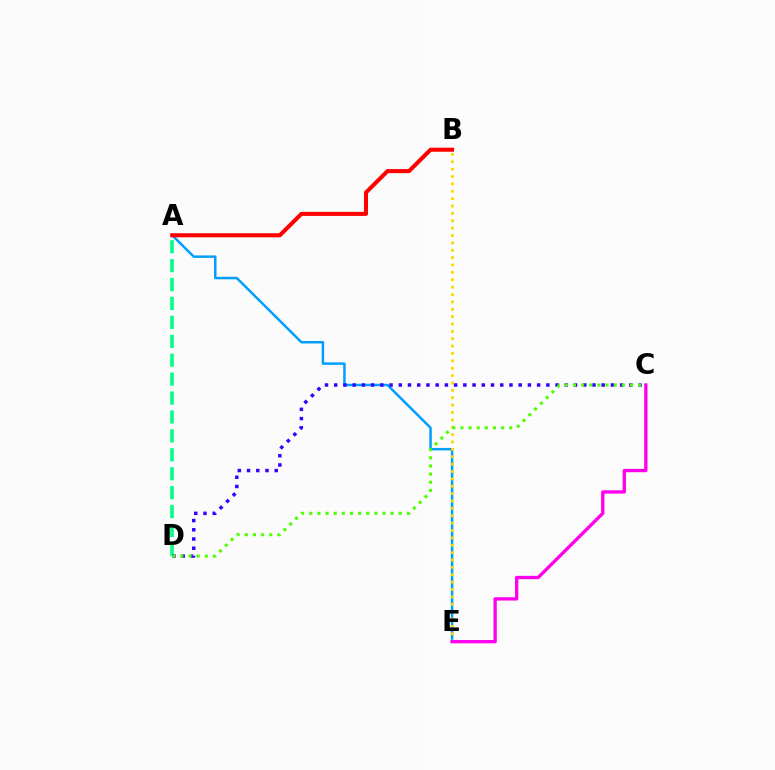{('A', 'E'): [{'color': '#009eff', 'line_style': 'solid', 'thickness': 1.79}], ('A', 'B'): [{'color': '#ff0000', 'line_style': 'solid', 'thickness': 2.92}], ('B', 'E'): [{'color': '#ffd500', 'line_style': 'dotted', 'thickness': 2.0}], ('A', 'D'): [{'color': '#00ff86', 'line_style': 'dashed', 'thickness': 2.57}], ('C', 'D'): [{'color': '#3700ff', 'line_style': 'dotted', 'thickness': 2.51}, {'color': '#4fff00', 'line_style': 'dotted', 'thickness': 2.21}], ('C', 'E'): [{'color': '#ff00ed', 'line_style': 'solid', 'thickness': 2.39}]}